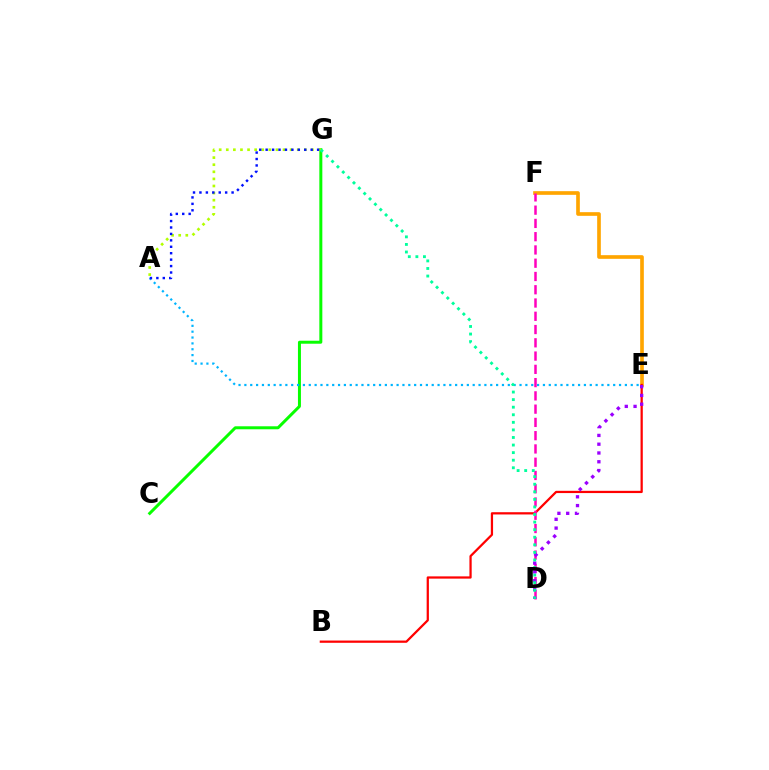{('E', 'F'): [{'color': '#ffa500', 'line_style': 'solid', 'thickness': 2.64}], ('C', 'G'): [{'color': '#08ff00', 'line_style': 'solid', 'thickness': 2.15}], ('B', 'E'): [{'color': '#ff0000', 'line_style': 'solid', 'thickness': 1.62}], ('A', 'G'): [{'color': '#b3ff00', 'line_style': 'dotted', 'thickness': 1.93}, {'color': '#0010ff', 'line_style': 'dotted', 'thickness': 1.75}], ('A', 'E'): [{'color': '#00b5ff', 'line_style': 'dotted', 'thickness': 1.59}], ('D', 'F'): [{'color': '#ff00bd', 'line_style': 'dashed', 'thickness': 1.8}], ('D', 'E'): [{'color': '#9b00ff', 'line_style': 'dotted', 'thickness': 2.39}], ('D', 'G'): [{'color': '#00ff9d', 'line_style': 'dotted', 'thickness': 2.06}]}